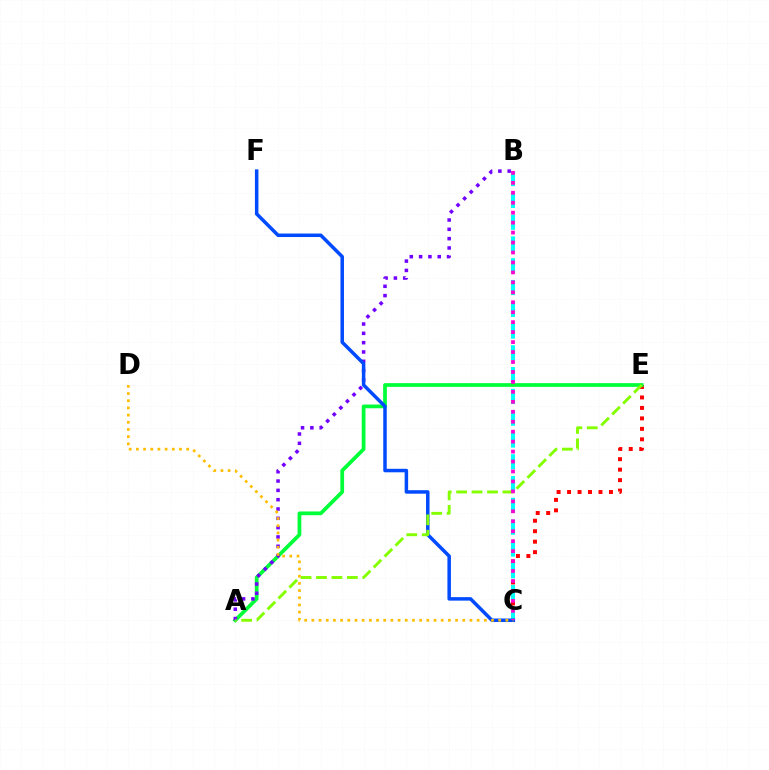{('C', 'E'): [{'color': '#ff0000', 'line_style': 'dotted', 'thickness': 2.84}], ('B', 'C'): [{'color': '#00fff6', 'line_style': 'dashed', 'thickness': 2.96}, {'color': '#ff00cf', 'line_style': 'dotted', 'thickness': 2.7}], ('A', 'E'): [{'color': '#00ff39', 'line_style': 'solid', 'thickness': 2.69}, {'color': '#84ff00', 'line_style': 'dashed', 'thickness': 2.1}], ('A', 'B'): [{'color': '#7200ff', 'line_style': 'dotted', 'thickness': 2.53}], ('C', 'F'): [{'color': '#004bff', 'line_style': 'solid', 'thickness': 2.52}], ('C', 'D'): [{'color': '#ffbd00', 'line_style': 'dotted', 'thickness': 1.95}]}